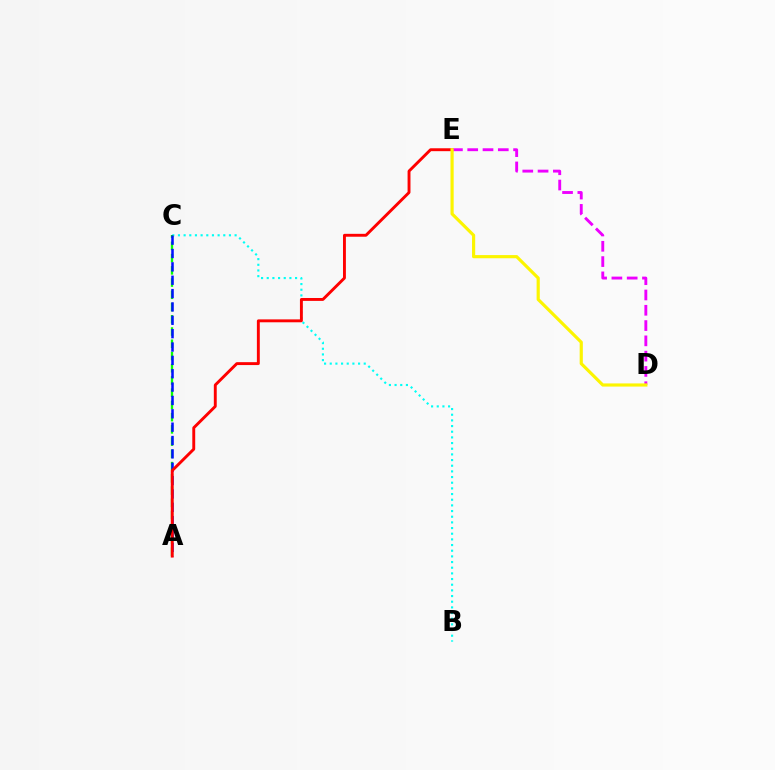{('B', 'C'): [{'color': '#00fff6', 'line_style': 'dotted', 'thickness': 1.54}], ('A', 'C'): [{'color': '#08ff00', 'line_style': 'dashed', 'thickness': 1.66}, {'color': '#0010ff', 'line_style': 'dashed', 'thickness': 1.81}], ('A', 'E'): [{'color': '#ff0000', 'line_style': 'solid', 'thickness': 2.09}], ('D', 'E'): [{'color': '#ee00ff', 'line_style': 'dashed', 'thickness': 2.08}, {'color': '#fcf500', 'line_style': 'solid', 'thickness': 2.28}]}